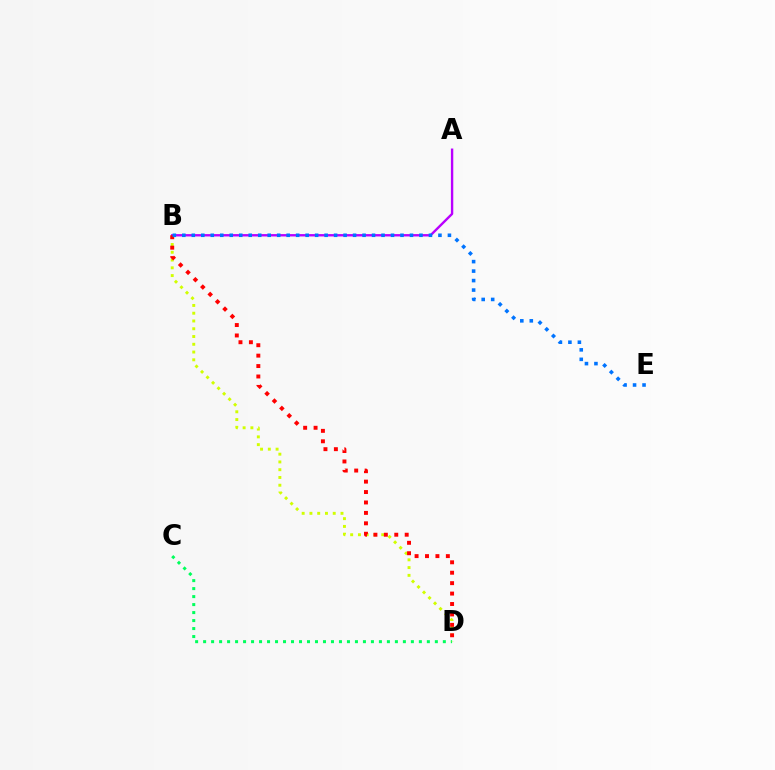{('C', 'D'): [{'color': '#00ff5c', 'line_style': 'dotted', 'thickness': 2.17}], ('B', 'D'): [{'color': '#d1ff00', 'line_style': 'dotted', 'thickness': 2.11}, {'color': '#ff0000', 'line_style': 'dotted', 'thickness': 2.83}], ('A', 'B'): [{'color': '#b900ff', 'line_style': 'solid', 'thickness': 1.71}], ('B', 'E'): [{'color': '#0074ff', 'line_style': 'dotted', 'thickness': 2.58}]}